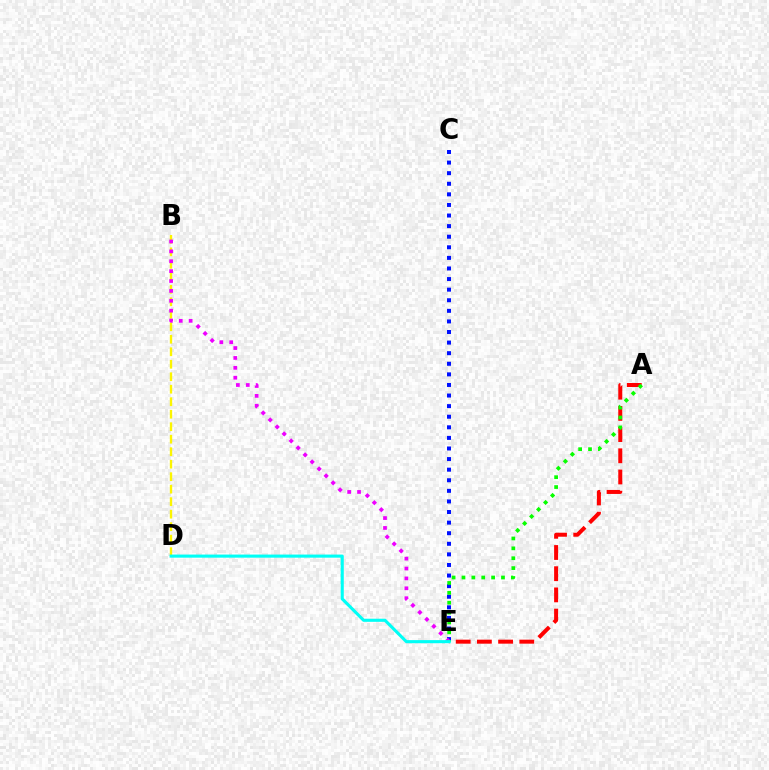{('B', 'D'): [{'color': '#fcf500', 'line_style': 'dashed', 'thickness': 1.7}], ('A', 'E'): [{'color': '#ff0000', 'line_style': 'dashed', 'thickness': 2.88}, {'color': '#08ff00', 'line_style': 'dotted', 'thickness': 2.68}], ('C', 'E'): [{'color': '#0010ff', 'line_style': 'dotted', 'thickness': 2.88}], ('B', 'E'): [{'color': '#ee00ff', 'line_style': 'dotted', 'thickness': 2.69}], ('D', 'E'): [{'color': '#00fff6', 'line_style': 'solid', 'thickness': 2.23}]}